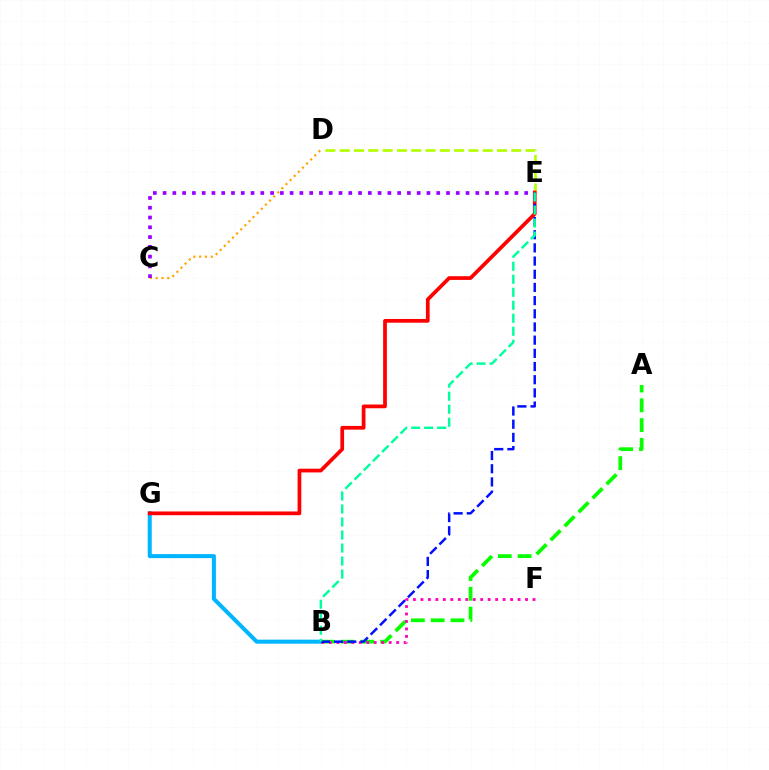{('B', 'G'): [{'color': '#00b5ff', 'line_style': 'solid', 'thickness': 2.9}], ('A', 'B'): [{'color': '#08ff00', 'line_style': 'dashed', 'thickness': 2.69}], ('C', 'D'): [{'color': '#ffa500', 'line_style': 'dotted', 'thickness': 1.58}], ('C', 'E'): [{'color': '#9b00ff', 'line_style': 'dotted', 'thickness': 2.66}], ('D', 'E'): [{'color': '#b3ff00', 'line_style': 'dashed', 'thickness': 1.94}], ('B', 'F'): [{'color': '#ff00bd', 'line_style': 'dotted', 'thickness': 2.03}], ('E', 'G'): [{'color': '#ff0000', 'line_style': 'solid', 'thickness': 2.69}], ('B', 'E'): [{'color': '#0010ff', 'line_style': 'dashed', 'thickness': 1.79}, {'color': '#00ff9d', 'line_style': 'dashed', 'thickness': 1.77}]}